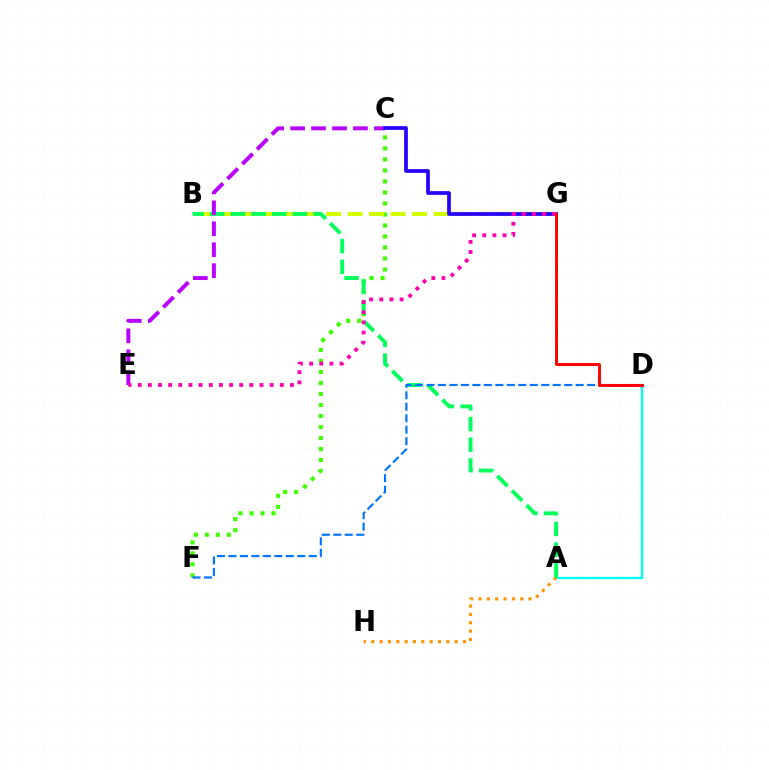{('C', 'F'): [{'color': '#3dff00', 'line_style': 'dotted', 'thickness': 2.99}], ('B', 'G'): [{'color': '#d1ff00', 'line_style': 'dashed', 'thickness': 2.92}], ('A', 'D'): [{'color': '#00fff6', 'line_style': 'solid', 'thickness': 1.69}], ('A', 'H'): [{'color': '#ff9400', 'line_style': 'dotted', 'thickness': 2.26}], ('A', 'B'): [{'color': '#00ff5c', 'line_style': 'dashed', 'thickness': 2.81}], ('C', 'E'): [{'color': '#b900ff', 'line_style': 'dashed', 'thickness': 2.84}], ('C', 'G'): [{'color': '#2500ff', 'line_style': 'solid', 'thickness': 2.69}], ('D', 'F'): [{'color': '#0074ff', 'line_style': 'dashed', 'thickness': 1.56}], ('E', 'G'): [{'color': '#ff00ac', 'line_style': 'dotted', 'thickness': 2.76}], ('D', 'G'): [{'color': '#ff0000', 'line_style': 'solid', 'thickness': 2.11}]}